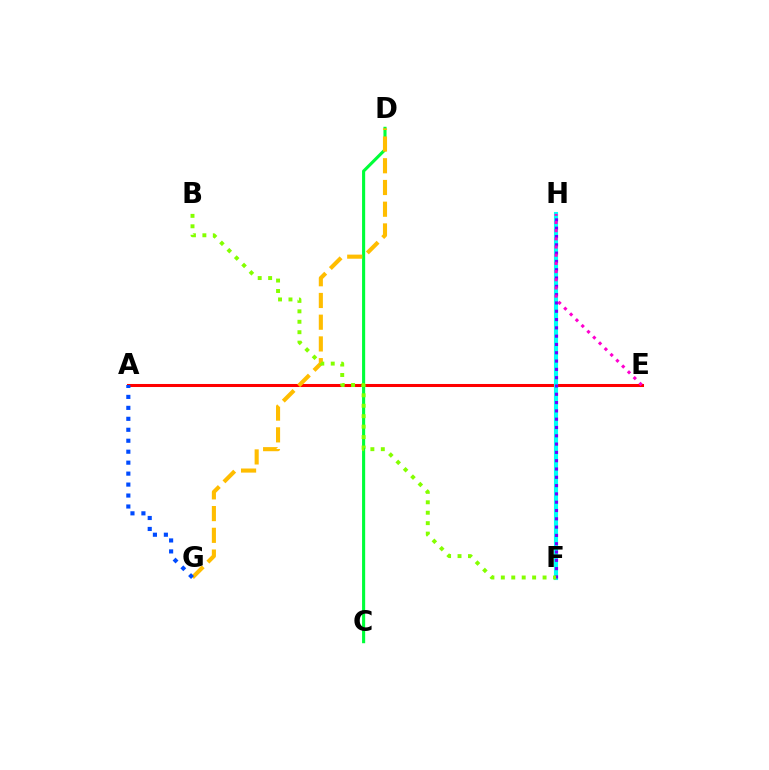{('A', 'E'): [{'color': '#ff0000', 'line_style': 'solid', 'thickness': 2.19}], ('F', 'H'): [{'color': '#00fff6', 'line_style': 'solid', 'thickness': 2.96}, {'color': '#7200ff', 'line_style': 'dotted', 'thickness': 2.26}], ('C', 'D'): [{'color': '#00ff39', 'line_style': 'solid', 'thickness': 2.23}], ('D', 'G'): [{'color': '#ffbd00', 'line_style': 'dashed', 'thickness': 2.95}], ('E', 'H'): [{'color': '#ff00cf', 'line_style': 'dotted', 'thickness': 2.22}], ('B', 'F'): [{'color': '#84ff00', 'line_style': 'dotted', 'thickness': 2.83}], ('A', 'G'): [{'color': '#004bff', 'line_style': 'dotted', 'thickness': 2.98}]}